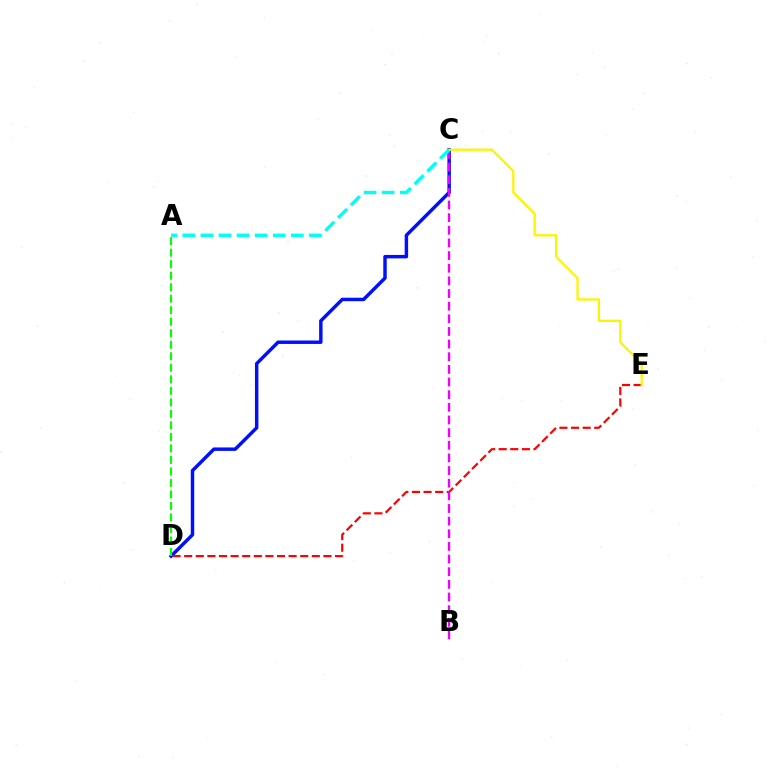{('C', 'D'): [{'color': '#0010ff', 'line_style': 'solid', 'thickness': 2.49}], ('D', 'E'): [{'color': '#ff0000', 'line_style': 'dashed', 'thickness': 1.58}], ('B', 'C'): [{'color': '#ee00ff', 'line_style': 'dashed', 'thickness': 1.72}], ('A', 'D'): [{'color': '#08ff00', 'line_style': 'dashed', 'thickness': 1.56}], ('C', 'E'): [{'color': '#fcf500', 'line_style': 'solid', 'thickness': 1.64}], ('A', 'C'): [{'color': '#00fff6', 'line_style': 'dashed', 'thickness': 2.46}]}